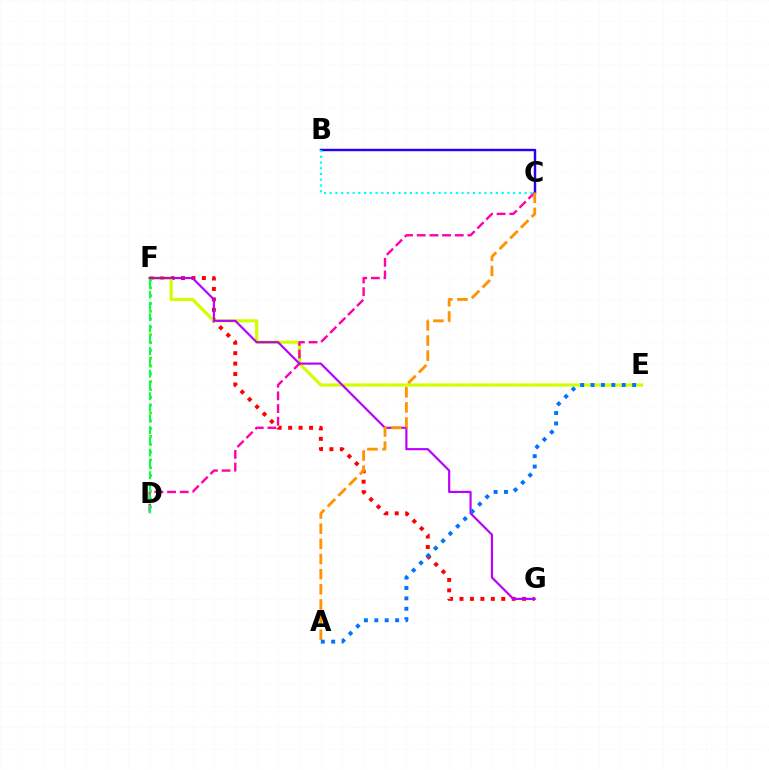{('F', 'G'): [{'color': '#ff0000', 'line_style': 'dotted', 'thickness': 2.84}, {'color': '#b900ff', 'line_style': 'solid', 'thickness': 1.56}], ('E', 'F'): [{'color': '#d1ff00', 'line_style': 'solid', 'thickness': 2.3}], ('C', 'D'): [{'color': '#ff00ac', 'line_style': 'dashed', 'thickness': 1.72}], ('D', 'F'): [{'color': '#3dff00', 'line_style': 'dotted', 'thickness': 2.13}, {'color': '#00ff5c', 'line_style': 'dashed', 'thickness': 1.53}], ('B', 'C'): [{'color': '#2500ff', 'line_style': 'solid', 'thickness': 1.74}, {'color': '#00fff6', 'line_style': 'dotted', 'thickness': 1.56}], ('A', 'C'): [{'color': '#ff9400', 'line_style': 'dashed', 'thickness': 2.06}], ('A', 'E'): [{'color': '#0074ff', 'line_style': 'dotted', 'thickness': 2.82}]}